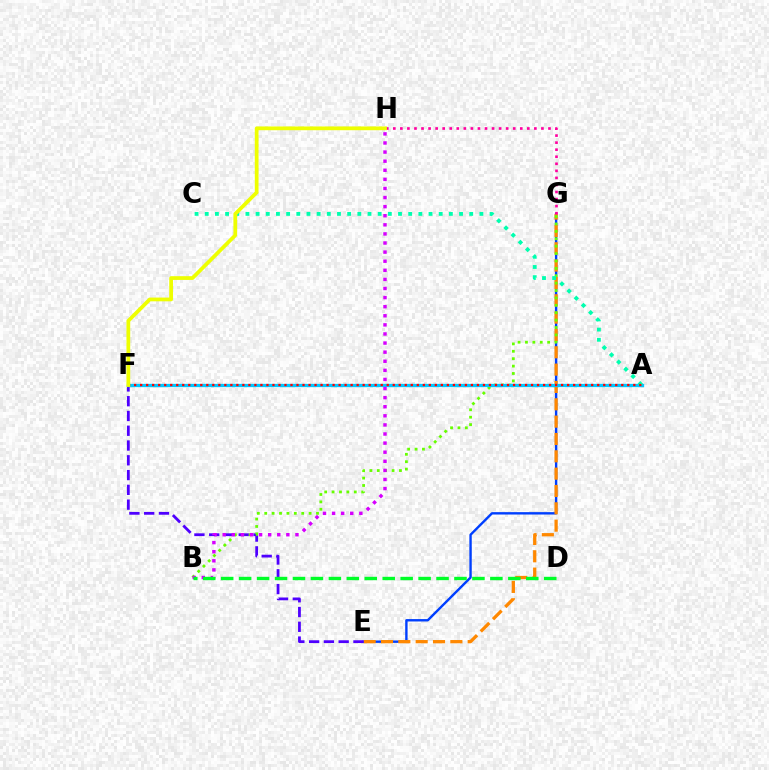{('E', 'G'): [{'color': '#003fff', 'line_style': 'solid', 'thickness': 1.72}, {'color': '#ff8800', 'line_style': 'dashed', 'thickness': 2.36}], ('E', 'F'): [{'color': '#4f00ff', 'line_style': 'dashed', 'thickness': 2.01}], ('B', 'G'): [{'color': '#66ff00', 'line_style': 'dotted', 'thickness': 2.01}], ('A', 'F'): [{'color': '#00c7ff', 'line_style': 'solid', 'thickness': 2.37}, {'color': '#ff0000', 'line_style': 'dotted', 'thickness': 1.63}], ('B', 'H'): [{'color': '#d600ff', 'line_style': 'dotted', 'thickness': 2.47}], ('A', 'C'): [{'color': '#00ffaf', 'line_style': 'dotted', 'thickness': 2.76}], ('G', 'H'): [{'color': '#ff00a0', 'line_style': 'dotted', 'thickness': 1.92}], ('F', 'H'): [{'color': '#eeff00', 'line_style': 'solid', 'thickness': 2.7}], ('B', 'D'): [{'color': '#00ff27', 'line_style': 'dashed', 'thickness': 2.44}]}